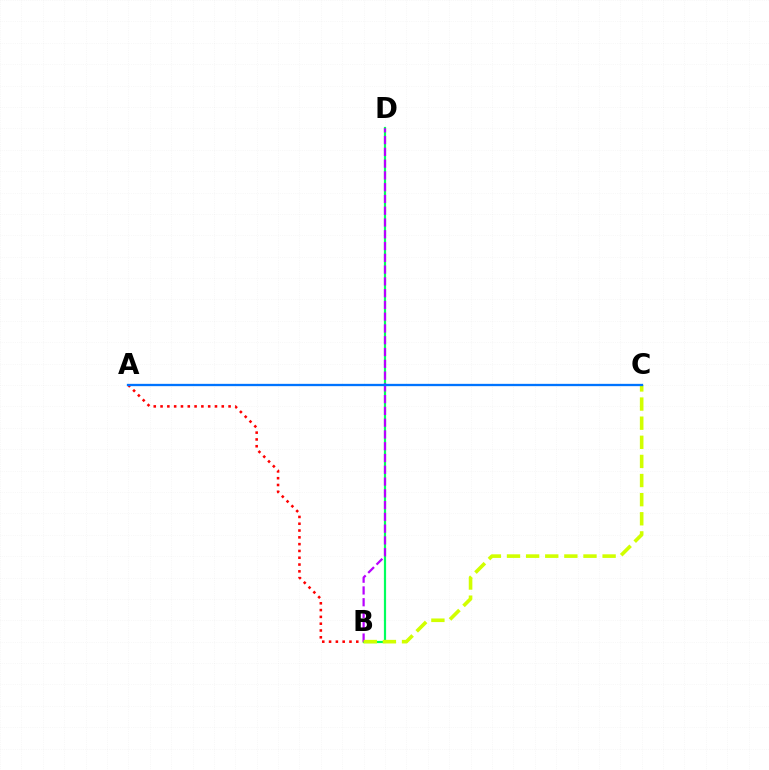{('A', 'B'): [{'color': '#ff0000', 'line_style': 'dotted', 'thickness': 1.85}], ('B', 'D'): [{'color': '#00ff5c', 'line_style': 'solid', 'thickness': 1.59}, {'color': '#b900ff', 'line_style': 'dashed', 'thickness': 1.6}], ('B', 'C'): [{'color': '#d1ff00', 'line_style': 'dashed', 'thickness': 2.6}], ('A', 'C'): [{'color': '#0074ff', 'line_style': 'solid', 'thickness': 1.67}]}